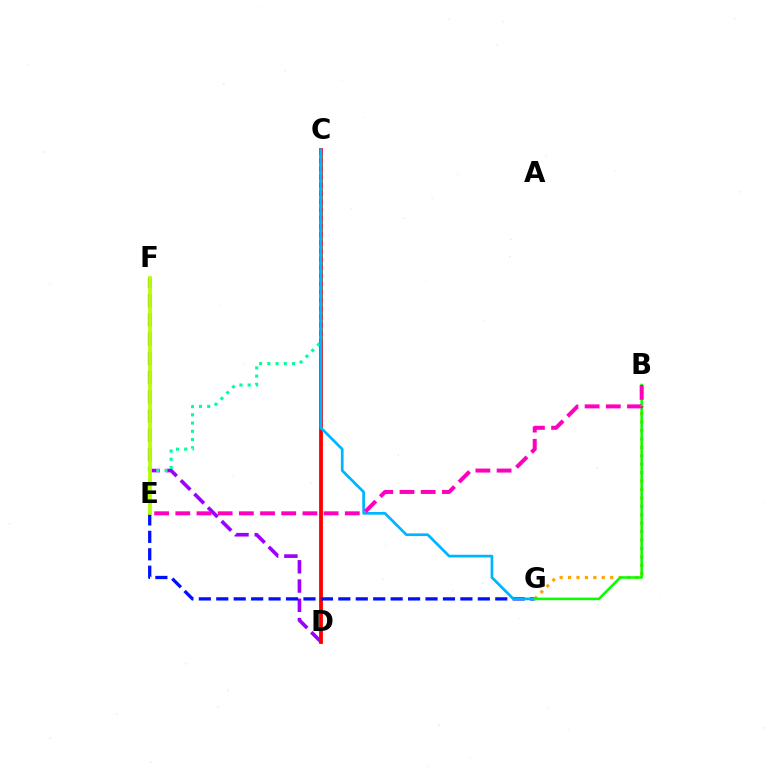{('D', 'F'): [{'color': '#9b00ff', 'line_style': 'dashed', 'thickness': 2.62}], ('C', 'D'): [{'color': '#ff0000', 'line_style': 'solid', 'thickness': 2.74}], ('C', 'E'): [{'color': '#00ff9d', 'line_style': 'dotted', 'thickness': 2.23}], ('E', 'G'): [{'color': '#0010ff', 'line_style': 'dashed', 'thickness': 2.37}], ('B', 'G'): [{'color': '#ffa500', 'line_style': 'dotted', 'thickness': 2.29}, {'color': '#08ff00', 'line_style': 'solid', 'thickness': 1.85}], ('C', 'G'): [{'color': '#00b5ff', 'line_style': 'solid', 'thickness': 1.95}], ('E', 'F'): [{'color': '#b3ff00', 'line_style': 'solid', 'thickness': 2.69}], ('B', 'E'): [{'color': '#ff00bd', 'line_style': 'dashed', 'thickness': 2.88}]}